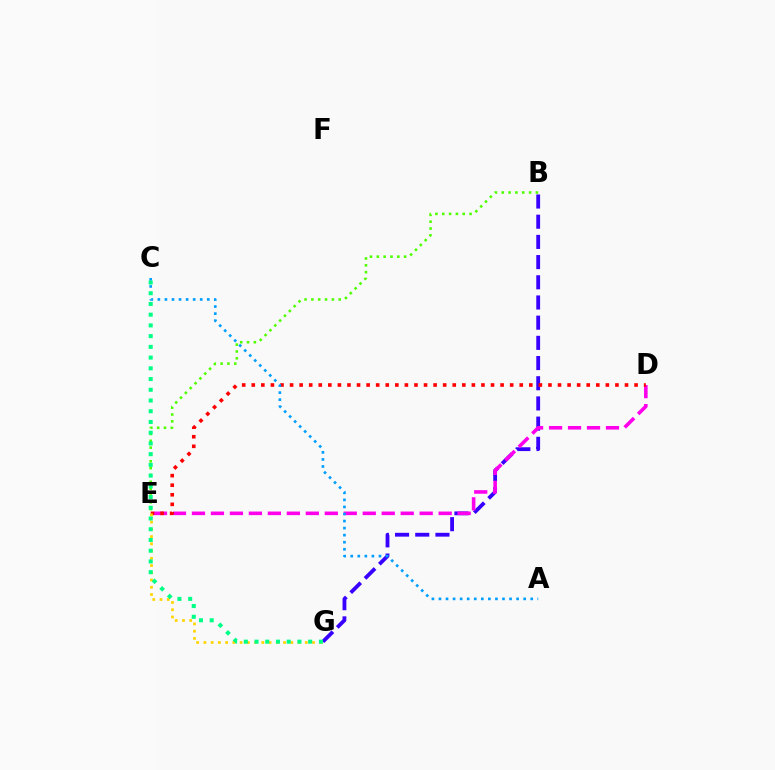{('B', 'E'): [{'color': '#4fff00', 'line_style': 'dotted', 'thickness': 1.86}], ('B', 'G'): [{'color': '#3700ff', 'line_style': 'dashed', 'thickness': 2.74}], ('D', 'E'): [{'color': '#ff00ed', 'line_style': 'dashed', 'thickness': 2.58}, {'color': '#ff0000', 'line_style': 'dotted', 'thickness': 2.6}], ('E', 'G'): [{'color': '#ffd500', 'line_style': 'dotted', 'thickness': 1.97}], ('A', 'C'): [{'color': '#009eff', 'line_style': 'dotted', 'thickness': 1.92}], ('C', 'G'): [{'color': '#00ff86', 'line_style': 'dotted', 'thickness': 2.91}]}